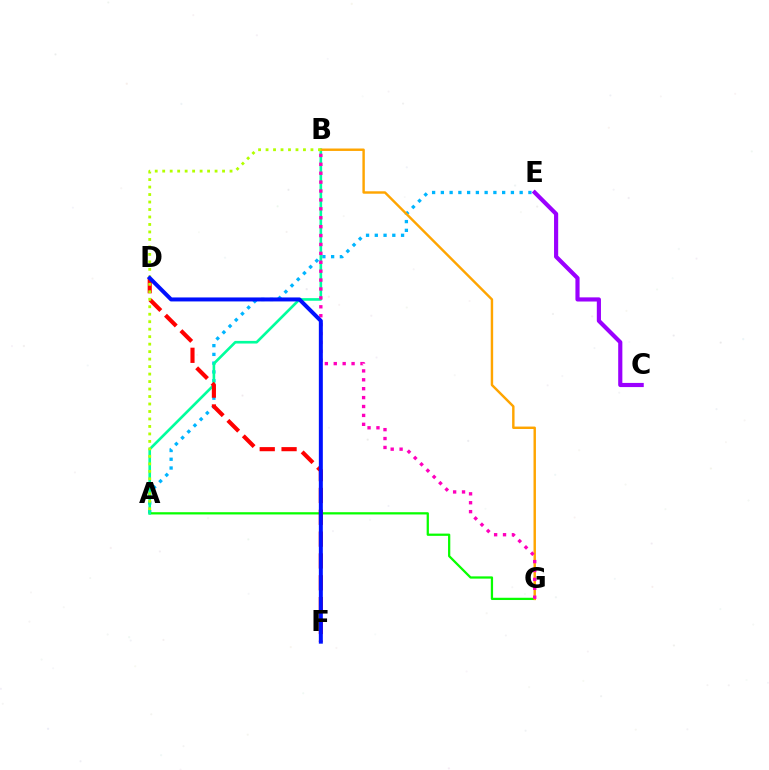{('A', 'E'): [{'color': '#00b5ff', 'line_style': 'dotted', 'thickness': 2.38}], ('A', 'G'): [{'color': '#08ff00', 'line_style': 'solid', 'thickness': 1.62}], ('C', 'E'): [{'color': '#9b00ff', 'line_style': 'solid', 'thickness': 2.99}], ('A', 'B'): [{'color': '#00ff9d', 'line_style': 'solid', 'thickness': 1.9}, {'color': '#b3ff00', 'line_style': 'dotted', 'thickness': 2.03}], ('B', 'G'): [{'color': '#ffa500', 'line_style': 'solid', 'thickness': 1.75}, {'color': '#ff00bd', 'line_style': 'dotted', 'thickness': 2.42}], ('D', 'F'): [{'color': '#ff0000', 'line_style': 'dashed', 'thickness': 2.97}, {'color': '#0010ff', 'line_style': 'solid', 'thickness': 2.87}]}